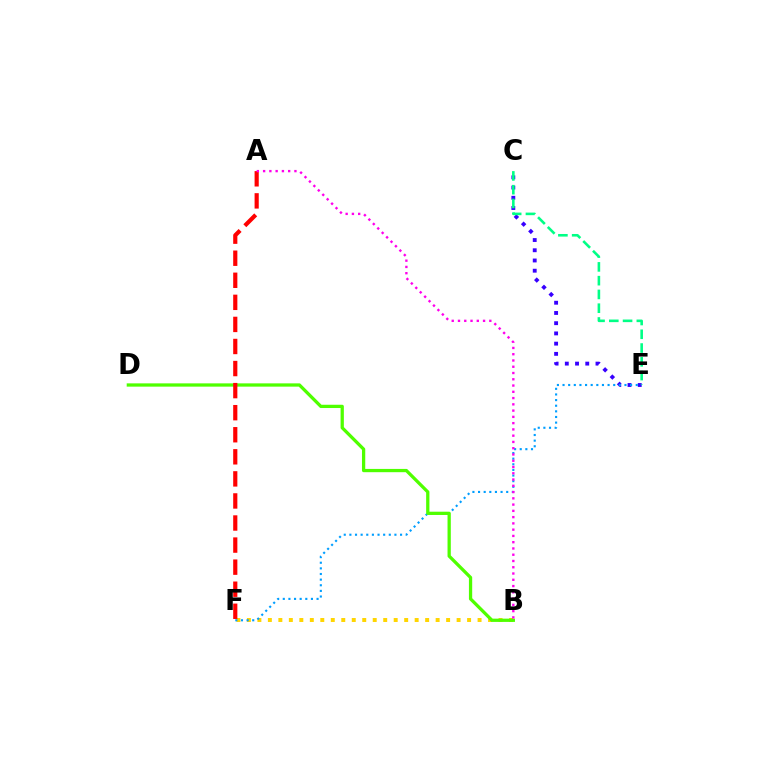{('B', 'F'): [{'color': '#ffd500', 'line_style': 'dotted', 'thickness': 2.85}], ('C', 'E'): [{'color': '#3700ff', 'line_style': 'dotted', 'thickness': 2.78}, {'color': '#00ff86', 'line_style': 'dashed', 'thickness': 1.87}], ('E', 'F'): [{'color': '#009eff', 'line_style': 'dotted', 'thickness': 1.53}], ('B', 'D'): [{'color': '#4fff00', 'line_style': 'solid', 'thickness': 2.35}], ('A', 'F'): [{'color': '#ff0000', 'line_style': 'dashed', 'thickness': 3.0}], ('A', 'B'): [{'color': '#ff00ed', 'line_style': 'dotted', 'thickness': 1.7}]}